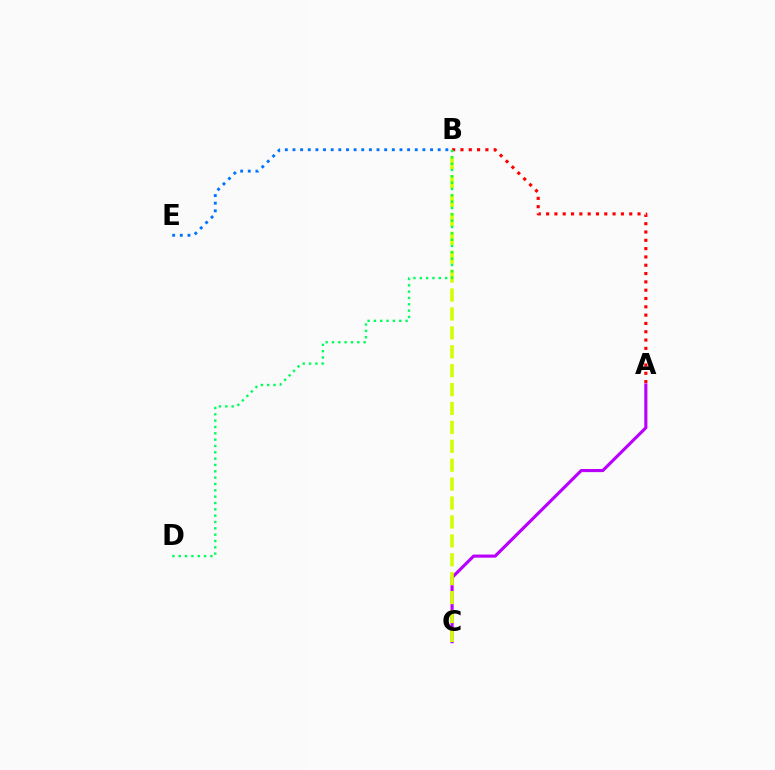{('A', 'B'): [{'color': '#ff0000', 'line_style': 'dotted', 'thickness': 2.26}], ('B', 'E'): [{'color': '#0074ff', 'line_style': 'dotted', 'thickness': 2.08}], ('A', 'C'): [{'color': '#b900ff', 'line_style': 'solid', 'thickness': 2.25}], ('B', 'C'): [{'color': '#d1ff00', 'line_style': 'dashed', 'thickness': 2.57}], ('B', 'D'): [{'color': '#00ff5c', 'line_style': 'dotted', 'thickness': 1.72}]}